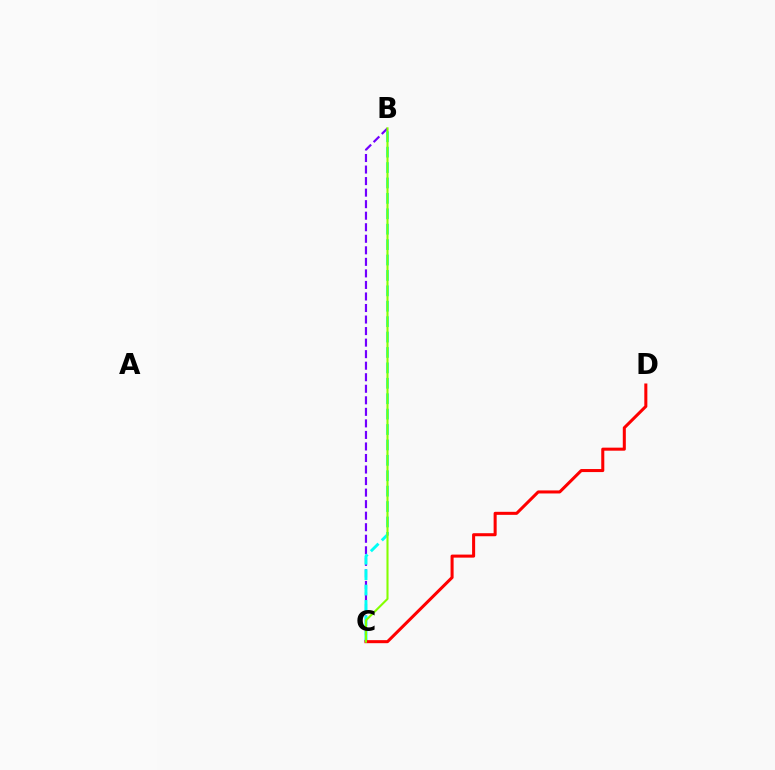{('B', 'C'): [{'color': '#7200ff', 'line_style': 'dashed', 'thickness': 1.57}, {'color': '#00fff6', 'line_style': 'dashed', 'thickness': 2.09}, {'color': '#84ff00', 'line_style': 'solid', 'thickness': 1.5}], ('C', 'D'): [{'color': '#ff0000', 'line_style': 'solid', 'thickness': 2.19}]}